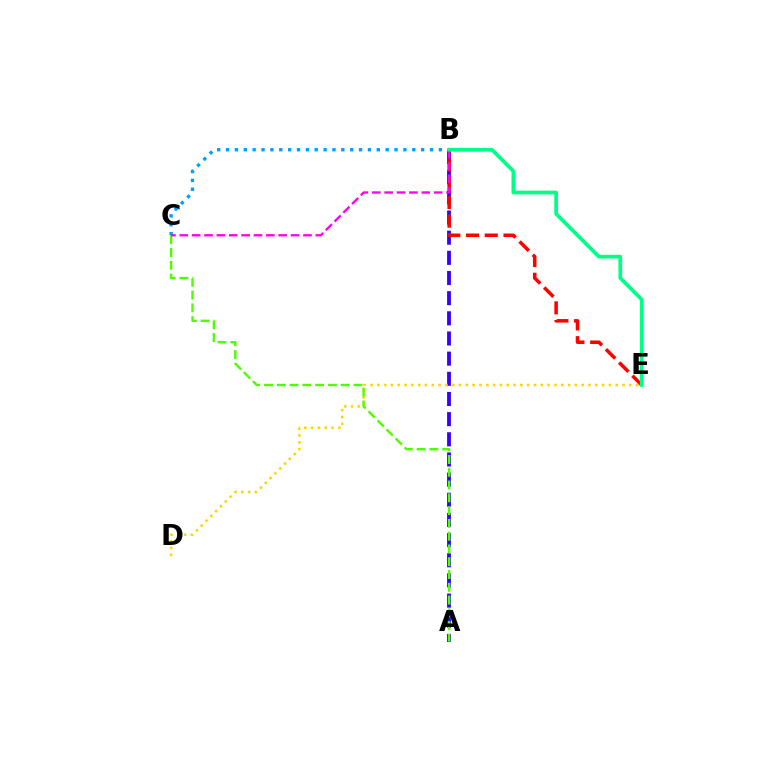{('A', 'B'): [{'color': '#3700ff', 'line_style': 'dashed', 'thickness': 2.74}], ('D', 'E'): [{'color': '#ffd500', 'line_style': 'dotted', 'thickness': 1.85}], ('B', 'C'): [{'color': '#009eff', 'line_style': 'dotted', 'thickness': 2.41}, {'color': '#ff00ed', 'line_style': 'dashed', 'thickness': 1.68}], ('A', 'C'): [{'color': '#4fff00', 'line_style': 'dashed', 'thickness': 1.74}], ('B', 'E'): [{'color': '#ff0000', 'line_style': 'dashed', 'thickness': 2.54}, {'color': '#00ff86', 'line_style': 'solid', 'thickness': 2.67}]}